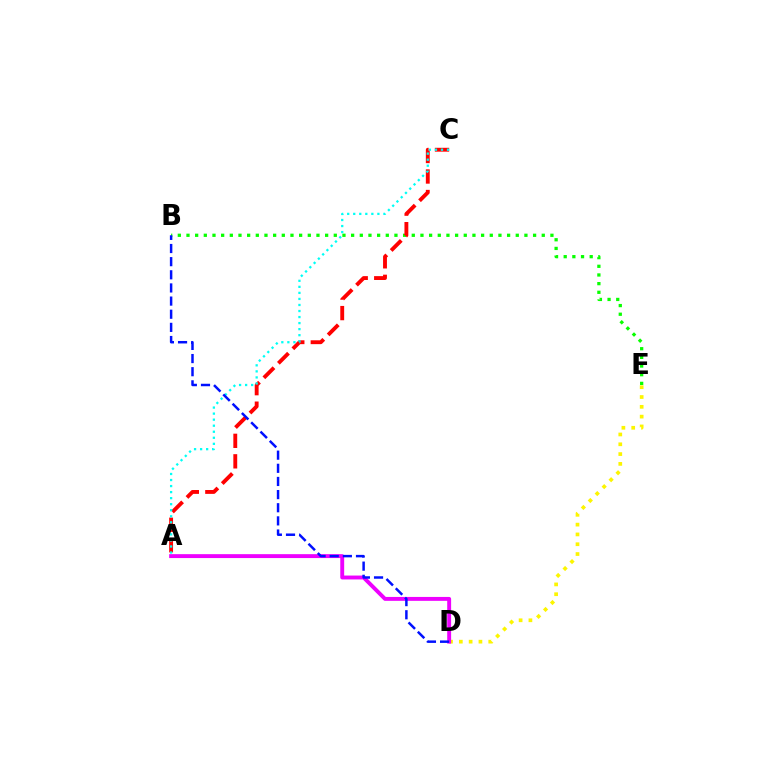{('D', 'E'): [{'color': '#fcf500', 'line_style': 'dotted', 'thickness': 2.66}], ('A', 'D'): [{'color': '#ee00ff', 'line_style': 'solid', 'thickness': 2.81}], ('B', 'E'): [{'color': '#08ff00', 'line_style': 'dotted', 'thickness': 2.35}], ('A', 'C'): [{'color': '#ff0000', 'line_style': 'dashed', 'thickness': 2.79}, {'color': '#00fff6', 'line_style': 'dotted', 'thickness': 1.64}], ('B', 'D'): [{'color': '#0010ff', 'line_style': 'dashed', 'thickness': 1.79}]}